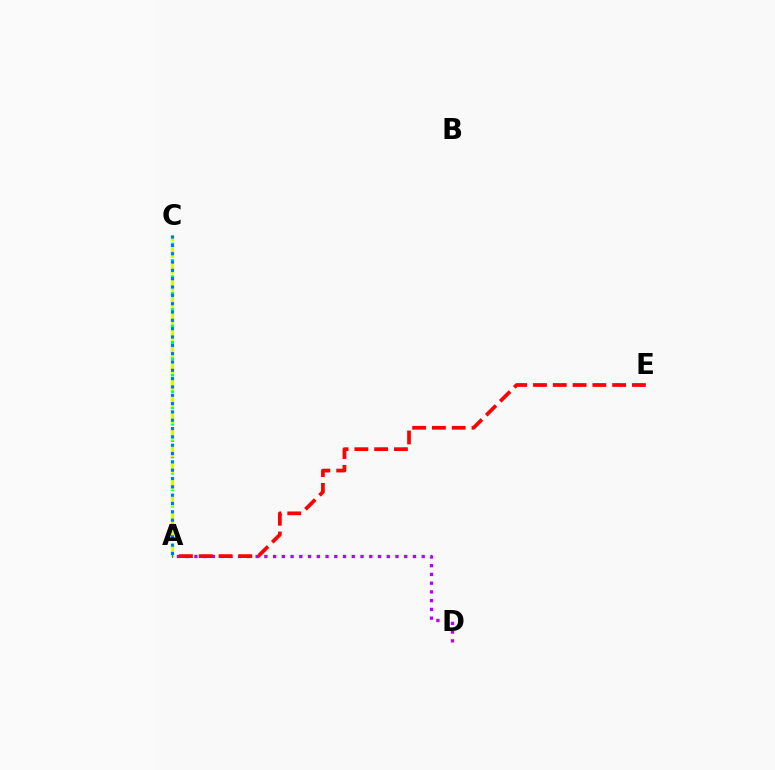{('A', 'C'): [{'color': '#00ff5c', 'line_style': 'dotted', 'thickness': 2.22}, {'color': '#d1ff00', 'line_style': 'dashed', 'thickness': 2.25}, {'color': '#0074ff', 'line_style': 'dotted', 'thickness': 2.26}], ('A', 'D'): [{'color': '#b900ff', 'line_style': 'dotted', 'thickness': 2.38}], ('A', 'E'): [{'color': '#ff0000', 'line_style': 'dashed', 'thickness': 2.69}]}